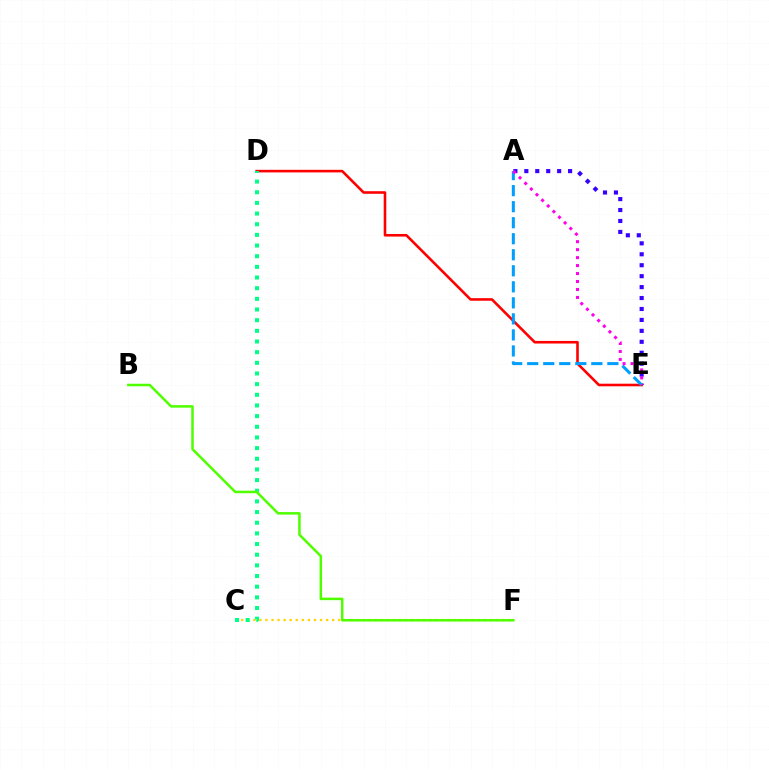{('A', 'E'): [{'color': '#3700ff', 'line_style': 'dotted', 'thickness': 2.97}, {'color': '#009eff', 'line_style': 'dashed', 'thickness': 2.18}, {'color': '#ff00ed', 'line_style': 'dotted', 'thickness': 2.17}], ('D', 'E'): [{'color': '#ff0000', 'line_style': 'solid', 'thickness': 1.87}], ('C', 'F'): [{'color': '#ffd500', 'line_style': 'dotted', 'thickness': 1.65}], ('C', 'D'): [{'color': '#00ff86', 'line_style': 'dotted', 'thickness': 2.9}], ('B', 'F'): [{'color': '#4fff00', 'line_style': 'solid', 'thickness': 1.81}]}